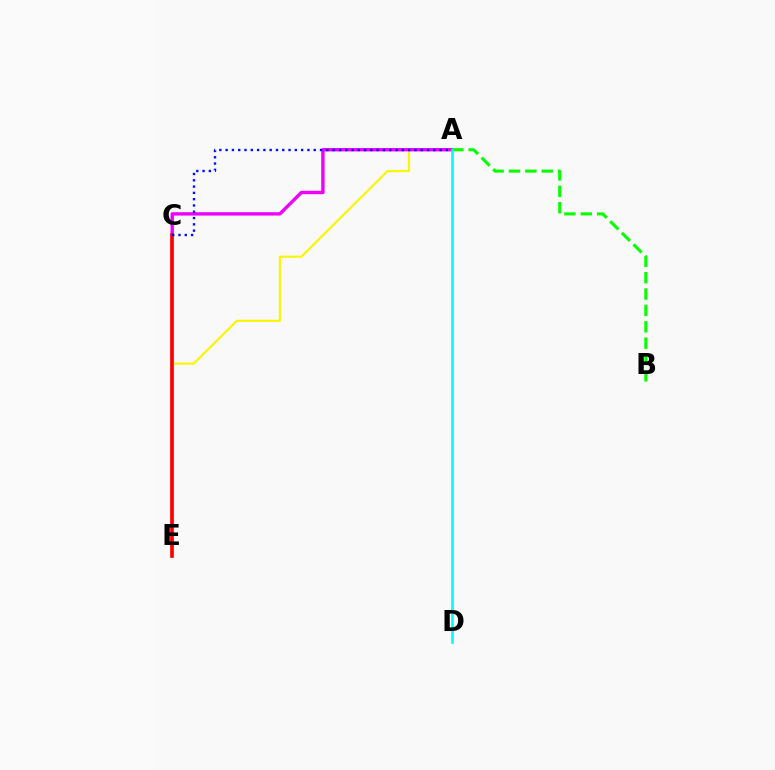{('A', 'E'): [{'color': '#fcf500', 'line_style': 'solid', 'thickness': 1.54}], ('A', 'C'): [{'color': '#ee00ff', 'line_style': 'solid', 'thickness': 2.43}, {'color': '#0010ff', 'line_style': 'dotted', 'thickness': 1.71}], ('A', 'B'): [{'color': '#08ff00', 'line_style': 'dashed', 'thickness': 2.22}], ('C', 'E'): [{'color': '#ff0000', 'line_style': 'solid', 'thickness': 2.65}], ('A', 'D'): [{'color': '#00fff6', 'line_style': 'solid', 'thickness': 1.92}]}